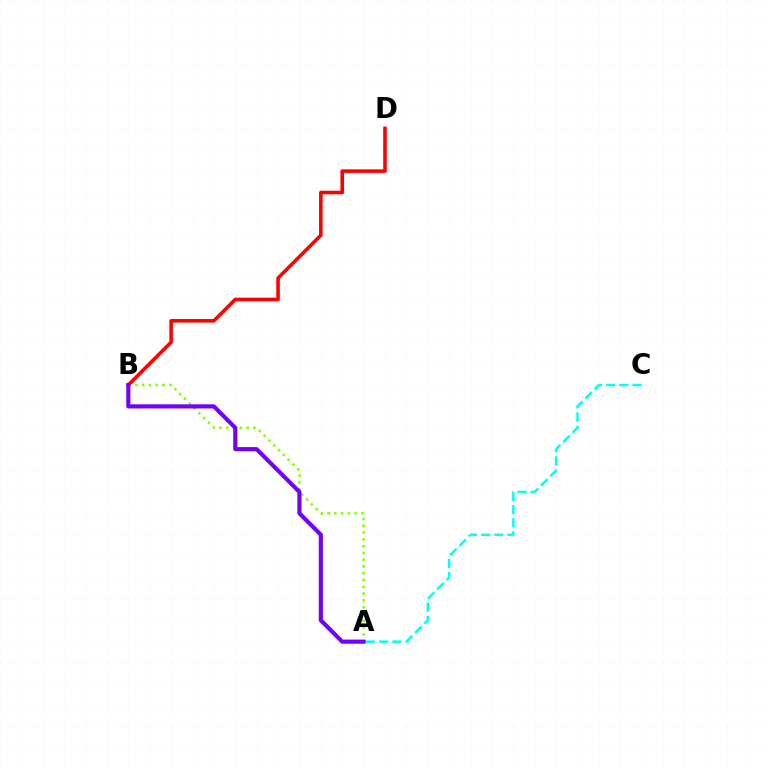{('A', 'B'): [{'color': '#84ff00', 'line_style': 'dotted', 'thickness': 1.84}, {'color': '#7200ff', 'line_style': 'solid', 'thickness': 2.97}], ('B', 'D'): [{'color': '#ff0000', 'line_style': 'solid', 'thickness': 2.58}], ('A', 'C'): [{'color': '#00fff6', 'line_style': 'dashed', 'thickness': 1.79}]}